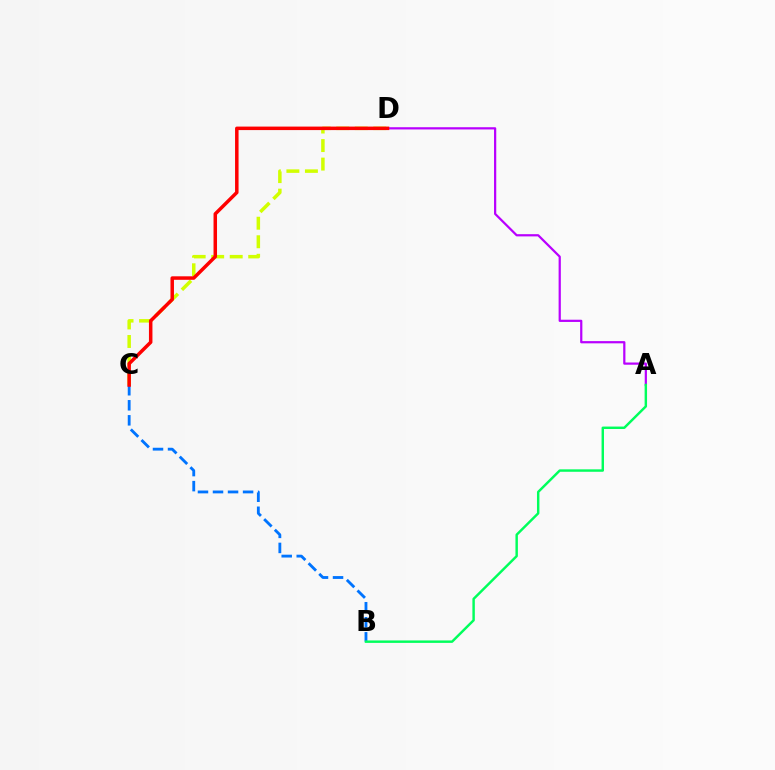{('C', 'D'): [{'color': '#d1ff00', 'line_style': 'dashed', 'thickness': 2.52}, {'color': '#ff0000', 'line_style': 'solid', 'thickness': 2.52}], ('B', 'C'): [{'color': '#0074ff', 'line_style': 'dashed', 'thickness': 2.04}], ('A', 'D'): [{'color': '#b900ff', 'line_style': 'solid', 'thickness': 1.6}], ('A', 'B'): [{'color': '#00ff5c', 'line_style': 'solid', 'thickness': 1.76}]}